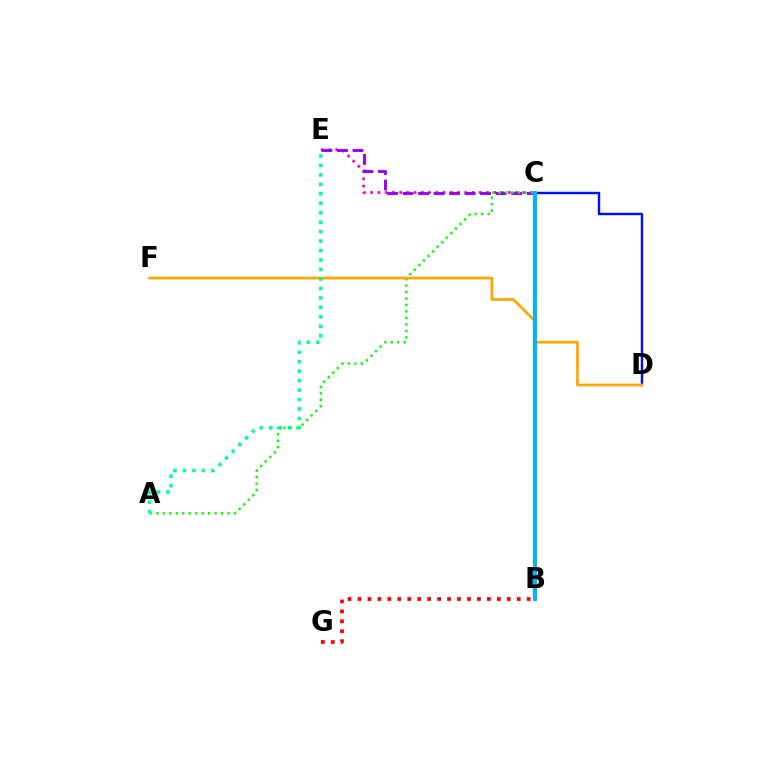{('C', 'D'): [{'color': '#0010ff', 'line_style': 'solid', 'thickness': 1.75}], ('B', 'G'): [{'color': '#ff0000', 'line_style': 'dotted', 'thickness': 2.7}], ('C', 'E'): [{'color': '#ff00bd', 'line_style': 'dotted', 'thickness': 1.97}, {'color': '#9b00ff', 'line_style': 'dashed', 'thickness': 2.11}], ('B', 'C'): [{'color': '#b3ff00', 'line_style': 'solid', 'thickness': 1.71}, {'color': '#00b5ff', 'line_style': 'solid', 'thickness': 2.91}], ('A', 'C'): [{'color': '#08ff00', 'line_style': 'dotted', 'thickness': 1.76}], ('D', 'F'): [{'color': '#ffa500', 'line_style': 'solid', 'thickness': 1.98}], ('A', 'E'): [{'color': '#00ff9d', 'line_style': 'dotted', 'thickness': 2.57}]}